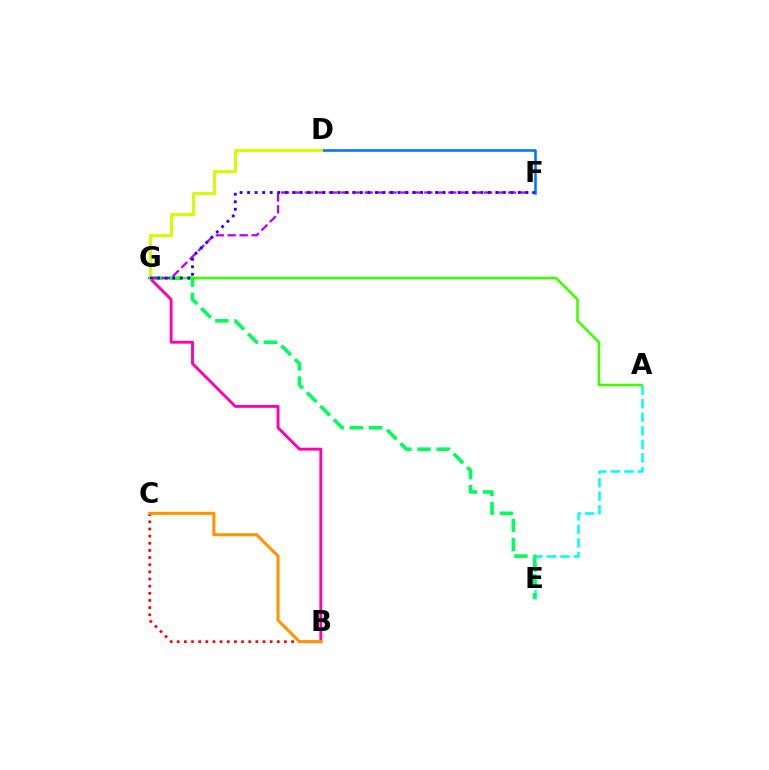{('A', 'E'): [{'color': '#00fff6', 'line_style': 'dashed', 'thickness': 1.84}], ('E', 'G'): [{'color': '#00ff5c', 'line_style': 'dashed', 'thickness': 2.6}], ('A', 'G'): [{'color': '#3dff00', 'line_style': 'solid', 'thickness': 1.86}], ('B', 'G'): [{'color': '#ff00ac', 'line_style': 'solid', 'thickness': 2.07}], ('F', 'G'): [{'color': '#b900ff', 'line_style': 'dashed', 'thickness': 1.62}, {'color': '#2500ff', 'line_style': 'dotted', 'thickness': 2.04}], ('D', 'F'): [{'color': '#0074ff', 'line_style': 'solid', 'thickness': 1.84}], ('B', 'C'): [{'color': '#ff0000', 'line_style': 'dotted', 'thickness': 1.94}, {'color': '#ff9400', 'line_style': 'solid', 'thickness': 2.2}], ('D', 'G'): [{'color': '#d1ff00', 'line_style': 'solid', 'thickness': 2.19}]}